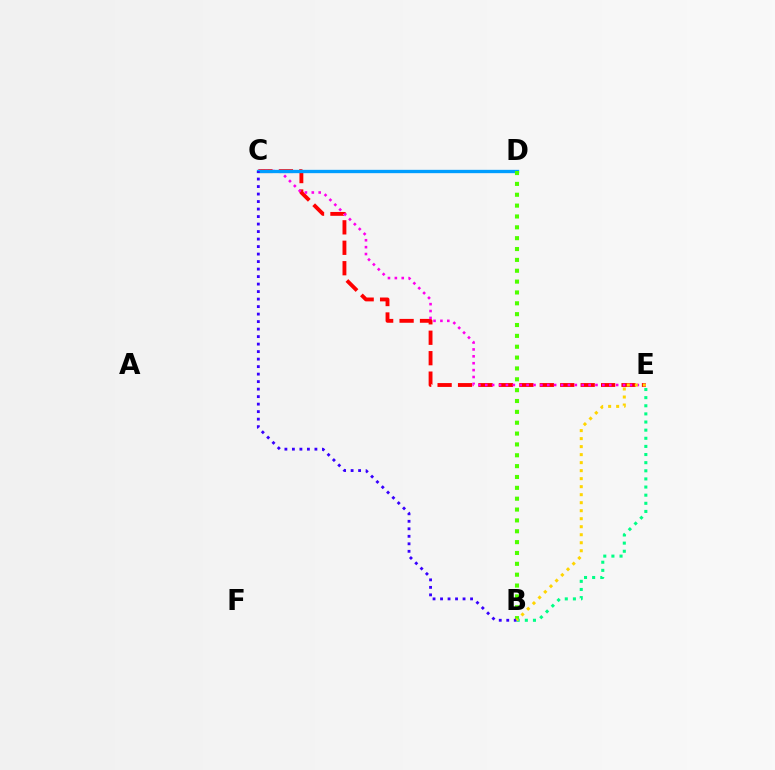{('C', 'E'): [{'color': '#ff0000', 'line_style': 'dashed', 'thickness': 2.78}, {'color': '#ff00ed', 'line_style': 'dotted', 'thickness': 1.87}], ('C', 'D'): [{'color': '#009eff', 'line_style': 'solid', 'thickness': 2.4}], ('B', 'D'): [{'color': '#4fff00', 'line_style': 'dotted', 'thickness': 2.95}], ('B', 'C'): [{'color': '#3700ff', 'line_style': 'dotted', 'thickness': 2.04}], ('B', 'E'): [{'color': '#00ff86', 'line_style': 'dotted', 'thickness': 2.21}, {'color': '#ffd500', 'line_style': 'dotted', 'thickness': 2.18}]}